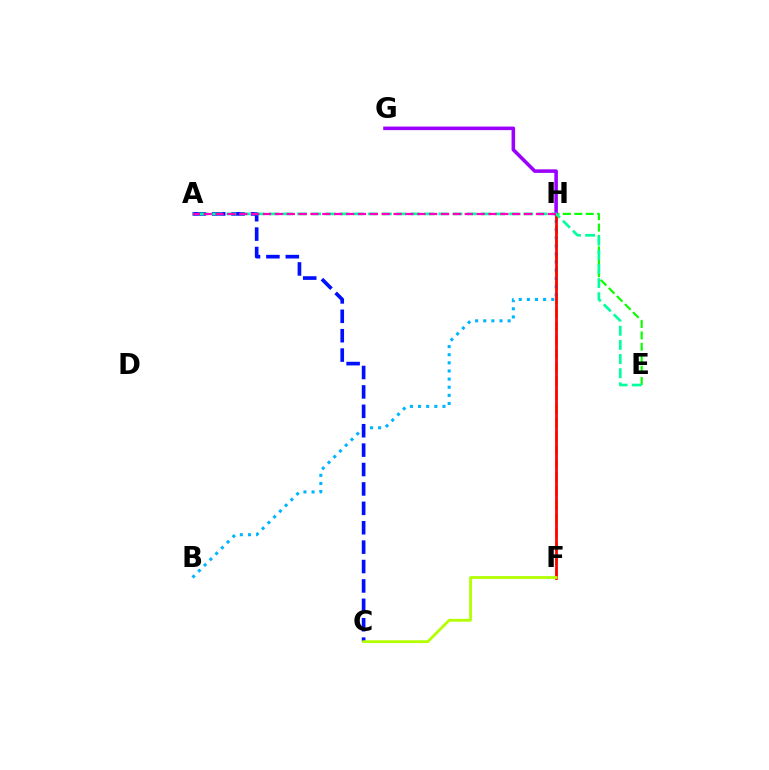{('F', 'H'): [{'color': '#ffa500', 'line_style': 'dashed', 'thickness': 1.87}, {'color': '#ff0000', 'line_style': 'solid', 'thickness': 1.96}], ('E', 'H'): [{'color': '#08ff00', 'line_style': 'dashed', 'thickness': 1.55}], ('B', 'H'): [{'color': '#00b5ff', 'line_style': 'dotted', 'thickness': 2.21}], ('A', 'C'): [{'color': '#0010ff', 'line_style': 'dashed', 'thickness': 2.64}], ('G', 'H'): [{'color': '#9b00ff', 'line_style': 'solid', 'thickness': 2.56}], ('A', 'E'): [{'color': '#00ff9d', 'line_style': 'dashed', 'thickness': 1.92}], ('C', 'F'): [{'color': '#b3ff00', 'line_style': 'solid', 'thickness': 2.0}], ('A', 'H'): [{'color': '#ff00bd', 'line_style': 'dashed', 'thickness': 1.61}]}